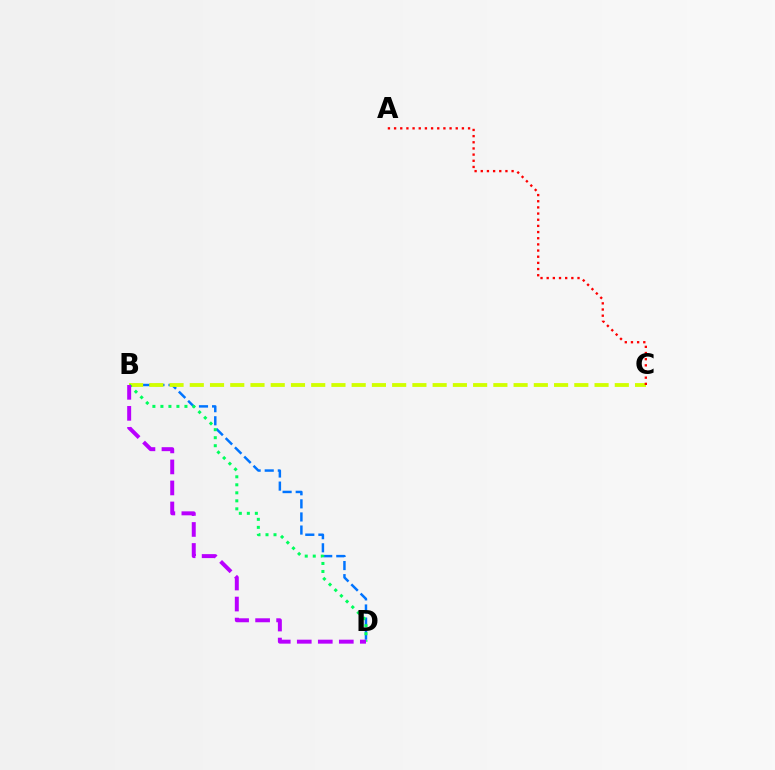{('B', 'D'): [{'color': '#0074ff', 'line_style': 'dashed', 'thickness': 1.78}, {'color': '#00ff5c', 'line_style': 'dotted', 'thickness': 2.18}, {'color': '#b900ff', 'line_style': 'dashed', 'thickness': 2.85}], ('B', 'C'): [{'color': '#d1ff00', 'line_style': 'dashed', 'thickness': 2.75}], ('A', 'C'): [{'color': '#ff0000', 'line_style': 'dotted', 'thickness': 1.68}]}